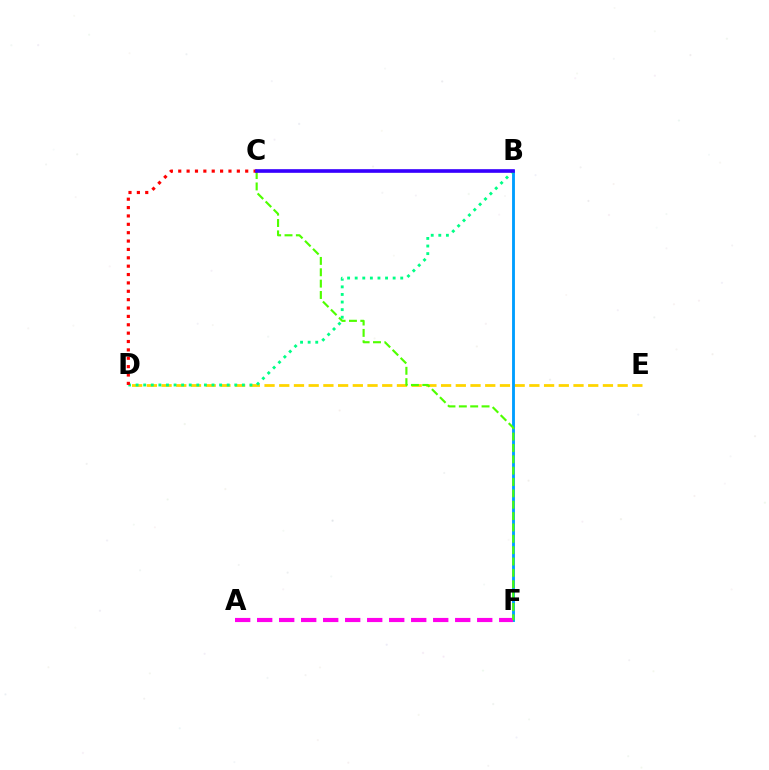{('D', 'E'): [{'color': '#ffd500', 'line_style': 'dashed', 'thickness': 2.0}], ('B', 'F'): [{'color': '#009eff', 'line_style': 'solid', 'thickness': 2.06}], ('A', 'F'): [{'color': '#ff00ed', 'line_style': 'dashed', 'thickness': 2.99}], ('C', 'F'): [{'color': '#4fff00', 'line_style': 'dashed', 'thickness': 1.54}], ('B', 'D'): [{'color': '#00ff86', 'line_style': 'dotted', 'thickness': 2.06}], ('C', 'D'): [{'color': '#ff0000', 'line_style': 'dotted', 'thickness': 2.27}], ('B', 'C'): [{'color': '#3700ff', 'line_style': 'solid', 'thickness': 2.63}]}